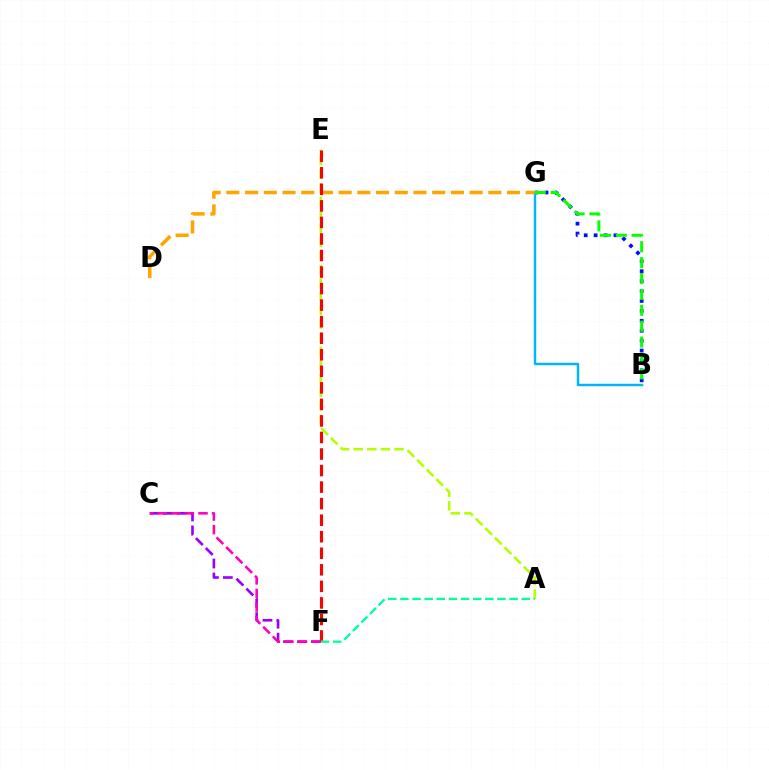{('C', 'F'): [{'color': '#9b00ff', 'line_style': 'dashed', 'thickness': 1.9}, {'color': '#ff00bd', 'line_style': 'dashed', 'thickness': 1.85}], ('A', 'E'): [{'color': '#b3ff00', 'line_style': 'dashed', 'thickness': 1.85}], ('B', 'G'): [{'color': '#0010ff', 'line_style': 'dotted', 'thickness': 2.7}, {'color': '#00b5ff', 'line_style': 'solid', 'thickness': 1.75}, {'color': '#08ff00', 'line_style': 'dashed', 'thickness': 2.16}], ('D', 'G'): [{'color': '#ffa500', 'line_style': 'dashed', 'thickness': 2.54}], ('E', 'F'): [{'color': '#ff0000', 'line_style': 'dashed', 'thickness': 2.25}], ('A', 'F'): [{'color': '#00ff9d', 'line_style': 'dashed', 'thickness': 1.65}]}